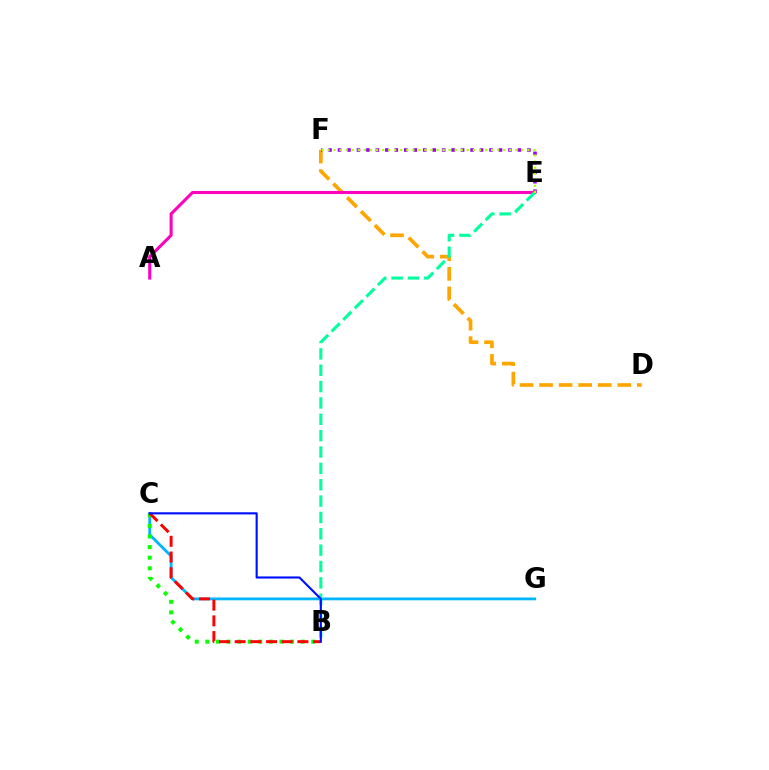{('C', 'G'): [{'color': '#00b5ff', 'line_style': 'solid', 'thickness': 2.01}], ('D', 'F'): [{'color': '#ffa500', 'line_style': 'dashed', 'thickness': 2.66}], ('E', 'F'): [{'color': '#9b00ff', 'line_style': 'dotted', 'thickness': 2.57}, {'color': '#b3ff00', 'line_style': 'dotted', 'thickness': 1.65}], ('A', 'E'): [{'color': '#ff00bd', 'line_style': 'solid', 'thickness': 2.2}], ('B', 'C'): [{'color': '#08ff00', 'line_style': 'dotted', 'thickness': 2.88}, {'color': '#ff0000', 'line_style': 'dashed', 'thickness': 2.13}, {'color': '#0010ff', 'line_style': 'solid', 'thickness': 1.54}], ('B', 'E'): [{'color': '#00ff9d', 'line_style': 'dashed', 'thickness': 2.22}]}